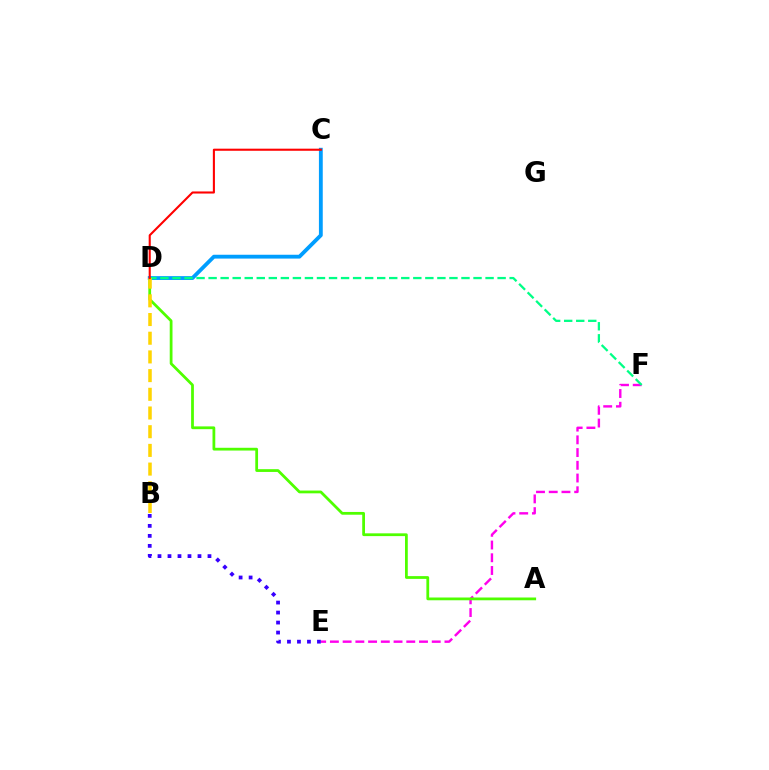{('E', 'F'): [{'color': '#ff00ed', 'line_style': 'dashed', 'thickness': 1.73}], ('A', 'D'): [{'color': '#4fff00', 'line_style': 'solid', 'thickness': 1.99}], ('C', 'D'): [{'color': '#009eff', 'line_style': 'solid', 'thickness': 2.76}, {'color': '#ff0000', 'line_style': 'solid', 'thickness': 1.51}], ('D', 'F'): [{'color': '#00ff86', 'line_style': 'dashed', 'thickness': 1.64}], ('B', 'D'): [{'color': '#ffd500', 'line_style': 'dashed', 'thickness': 2.54}], ('B', 'E'): [{'color': '#3700ff', 'line_style': 'dotted', 'thickness': 2.72}]}